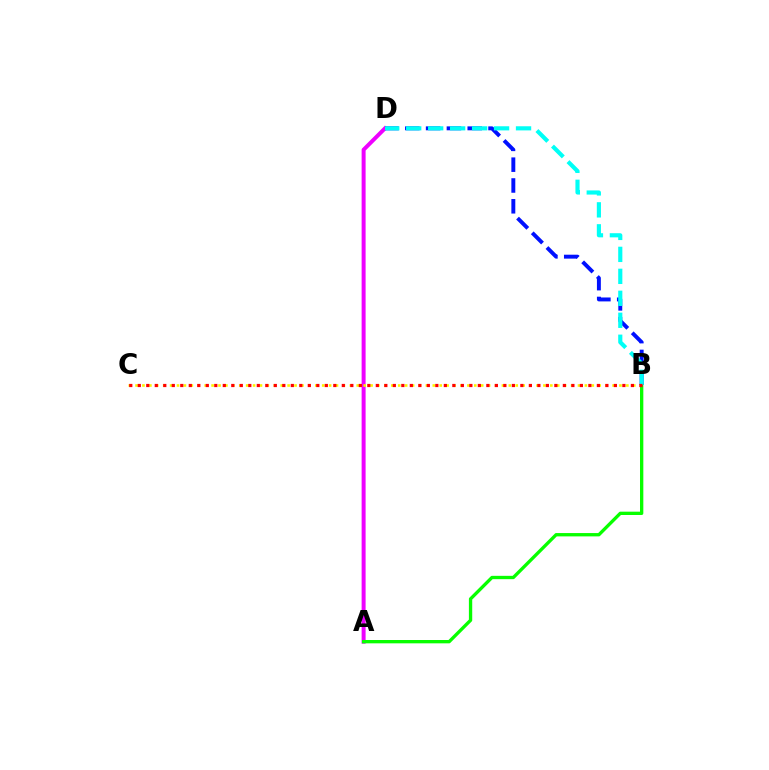{('A', 'D'): [{'color': '#ee00ff', 'line_style': 'solid', 'thickness': 2.86}], ('B', 'C'): [{'color': '#fcf500', 'line_style': 'dotted', 'thickness': 1.88}, {'color': '#ff0000', 'line_style': 'dotted', 'thickness': 2.31}], ('B', 'D'): [{'color': '#0010ff', 'line_style': 'dashed', 'thickness': 2.83}, {'color': '#00fff6', 'line_style': 'dashed', 'thickness': 2.98}], ('A', 'B'): [{'color': '#08ff00', 'line_style': 'solid', 'thickness': 2.39}]}